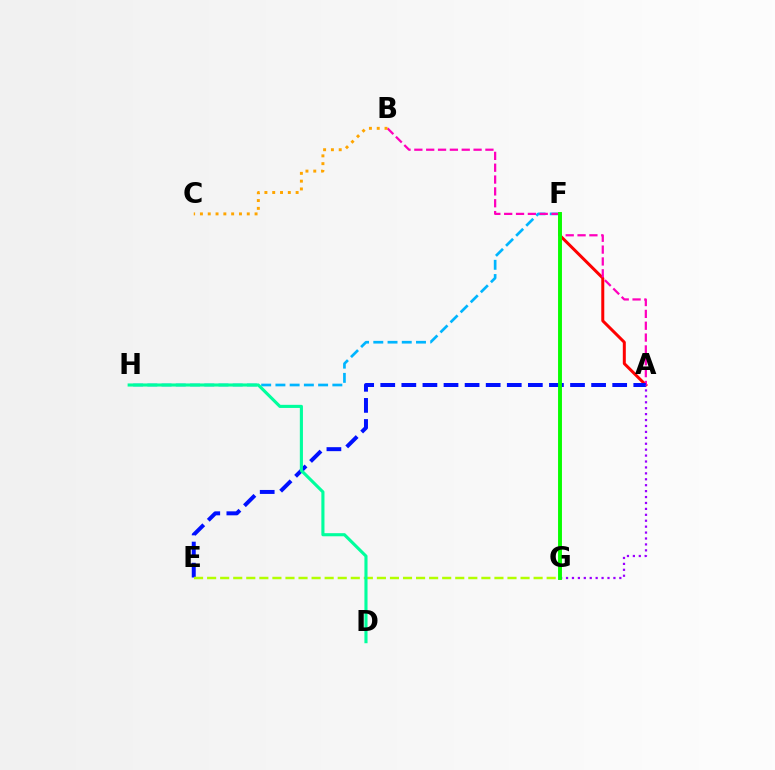{('A', 'F'): [{'color': '#ff0000', 'line_style': 'solid', 'thickness': 2.16}], ('F', 'H'): [{'color': '#00b5ff', 'line_style': 'dashed', 'thickness': 1.93}], ('A', 'B'): [{'color': '#ff00bd', 'line_style': 'dashed', 'thickness': 1.61}], ('A', 'E'): [{'color': '#0010ff', 'line_style': 'dashed', 'thickness': 2.86}], ('E', 'G'): [{'color': '#b3ff00', 'line_style': 'dashed', 'thickness': 1.77}], ('A', 'G'): [{'color': '#9b00ff', 'line_style': 'dotted', 'thickness': 1.61}], ('D', 'H'): [{'color': '#00ff9d', 'line_style': 'solid', 'thickness': 2.24}], ('F', 'G'): [{'color': '#08ff00', 'line_style': 'solid', 'thickness': 2.81}], ('B', 'C'): [{'color': '#ffa500', 'line_style': 'dotted', 'thickness': 2.12}]}